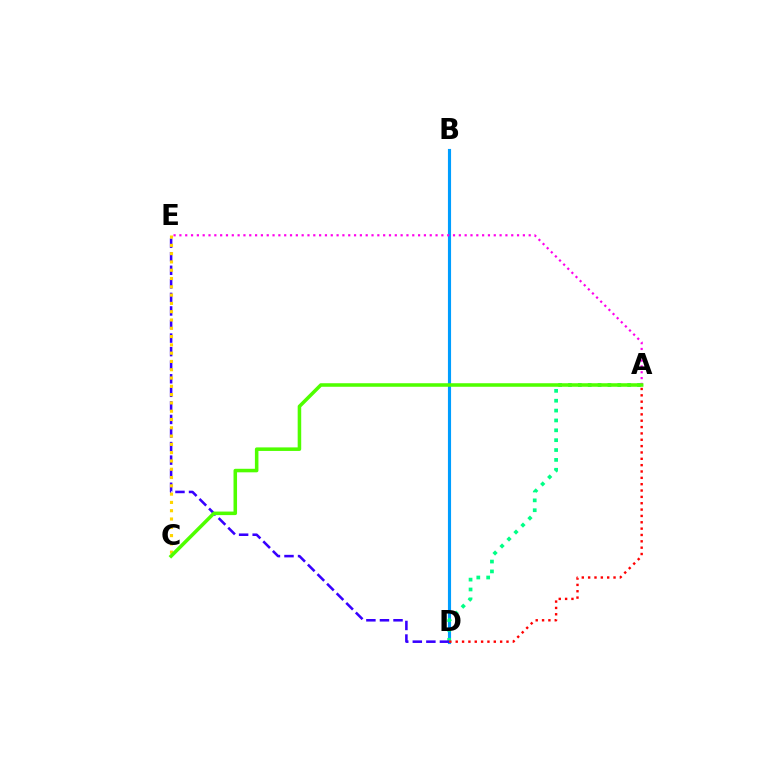{('B', 'D'): [{'color': '#009eff', 'line_style': 'solid', 'thickness': 2.25}], ('A', 'D'): [{'color': '#00ff86', 'line_style': 'dotted', 'thickness': 2.68}, {'color': '#ff0000', 'line_style': 'dotted', 'thickness': 1.72}], ('D', 'E'): [{'color': '#3700ff', 'line_style': 'dashed', 'thickness': 1.84}], ('A', 'E'): [{'color': '#ff00ed', 'line_style': 'dotted', 'thickness': 1.58}], ('C', 'E'): [{'color': '#ffd500', 'line_style': 'dotted', 'thickness': 2.25}], ('A', 'C'): [{'color': '#4fff00', 'line_style': 'solid', 'thickness': 2.55}]}